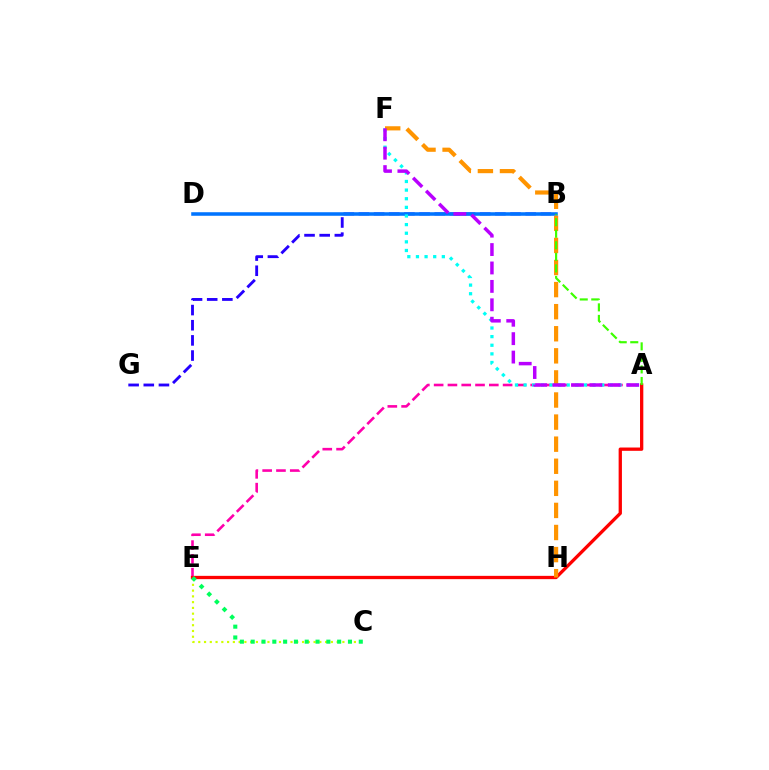{('C', 'E'): [{'color': '#d1ff00', 'line_style': 'dotted', 'thickness': 1.57}, {'color': '#00ff5c', 'line_style': 'dotted', 'thickness': 2.94}], ('A', 'E'): [{'color': '#ff00ac', 'line_style': 'dashed', 'thickness': 1.87}, {'color': '#ff0000', 'line_style': 'solid', 'thickness': 2.37}], ('B', 'G'): [{'color': '#2500ff', 'line_style': 'dashed', 'thickness': 2.06}], ('B', 'D'): [{'color': '#0074ff', 'line_style': 'solid', 'thickness': 2.55}], ('A', 'F'): [{'color': '#00fff6', 'line_style': 'dotted', 'thickness': 2.34}, {'color': '#b900ff', 'line_style': 'dashed', 'thickness': 2.5}], ('F', 'H'): [{'color': '#ff9400', 'line_style': 'dashed', 'thickness': 3.0}], ('A', 'B'): [{'color': '#3dff00', 'line_style': 'dashed', 'thickness': 1.57}]}